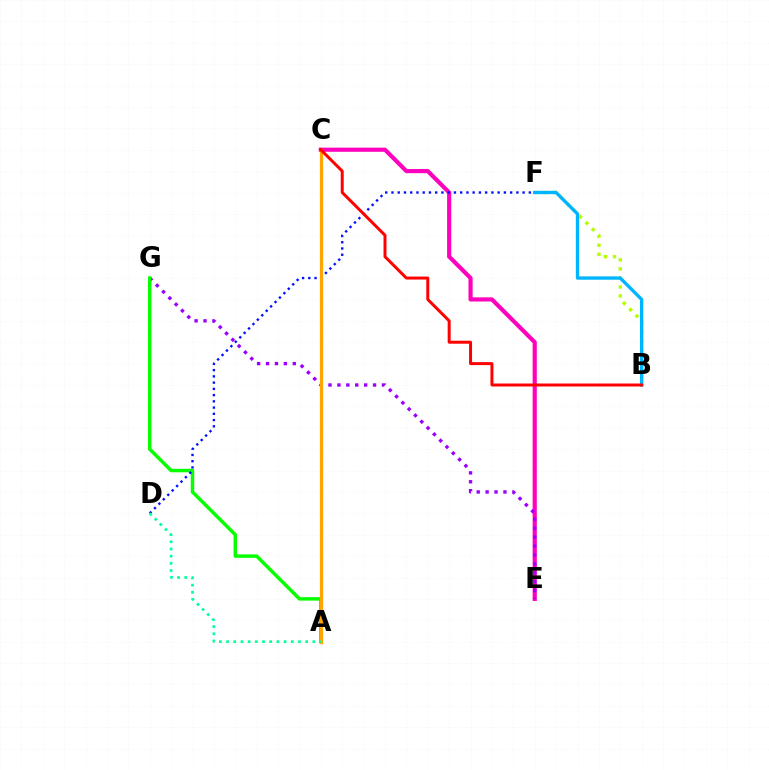{('B', 'F'): [{'color': '#b3ff00', 'line_style': 'dotted', 'thickness': 2.45}, {'color': '#00b5ff', 'line_style': 'solid', 'thickness': 2.4}], ('C', 'E'): [{'color': '#ff00bd', 'line_style': 'solid', 'thickness': 2.98}], ('E', 'G'): [{'color': '#9b00ff', 'line_style': 'dotted', 'thickness': 2.42}], ('A', 'G'): [{'color': '#08ff00', 'line_style': 'solid', 'thickness': 2.5}], ('D', 'F'): [{'color': '#0010ff', 'line_style': 'dotted', 'thickness': 1.7}], ('A', 'C'): [{'color': '#ffa500', 'line_style': 'solid', 'thickness': 2.33}], ('B', 'C'): [{'color': '#ff0000', 'line_style': 'solid', 'thickness': 2.15}], ('A', 'D'): [{'color': '#00ff9d', 'line_style': 'dotted', 'thickness': 1.95}]}